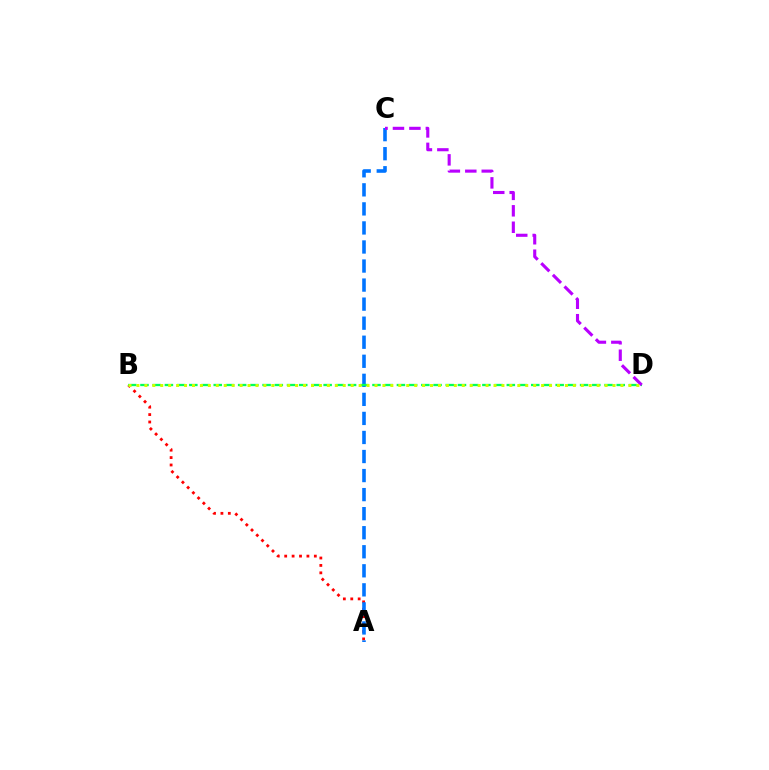{('A', 'B'): [{'color': '#ff0000', 'line_style': 'dotted', 'thickness': 2.01}], ('A', 'C'): [{'color': '#0074ff', 'line_style': 'dashed', 'thickness': 2.59}], ('B', 'D'): [{'color': '#00ff5c', 'line_style': 'dashed', 'thickness': 1.66}, {'color': '#d1ff00', 'line_style': 'dotted', 'thickness': 2.16}], ('C', 'D'): [{'color': '#b900ff', 'line_style': 'dashed', 'thickness': 2.23}]}